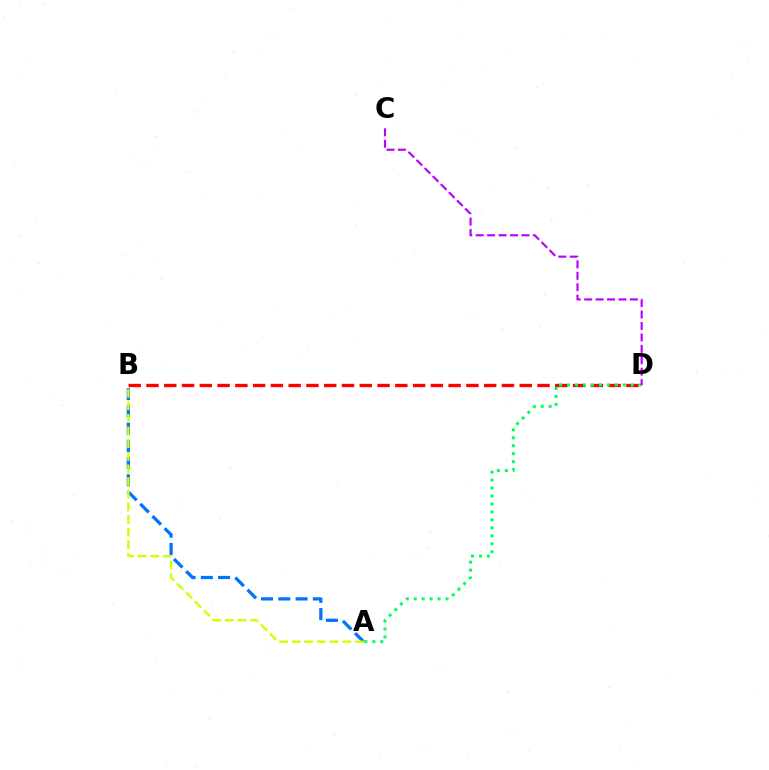{('A', 'B'): [{'color': '#0074ff', 'line_style': 'dashed', 'thickness': 2.34}, {'color': '#d1ff00', 'line_style': 'dashed', 'thickness': 1.71}], ('B', 'D'): [{'color': '#ff0000', 'line_style': 'dashed', 'thickness': 2.41}], ('A', 'D'): [{'color': '#00ff5c', 'line_style': 'dotted', 'thickness': 2.16}], ('C', 'D'): [{'color': '#b900ff', 'line_style': 'dashed', 'thickness': 1.55}]}